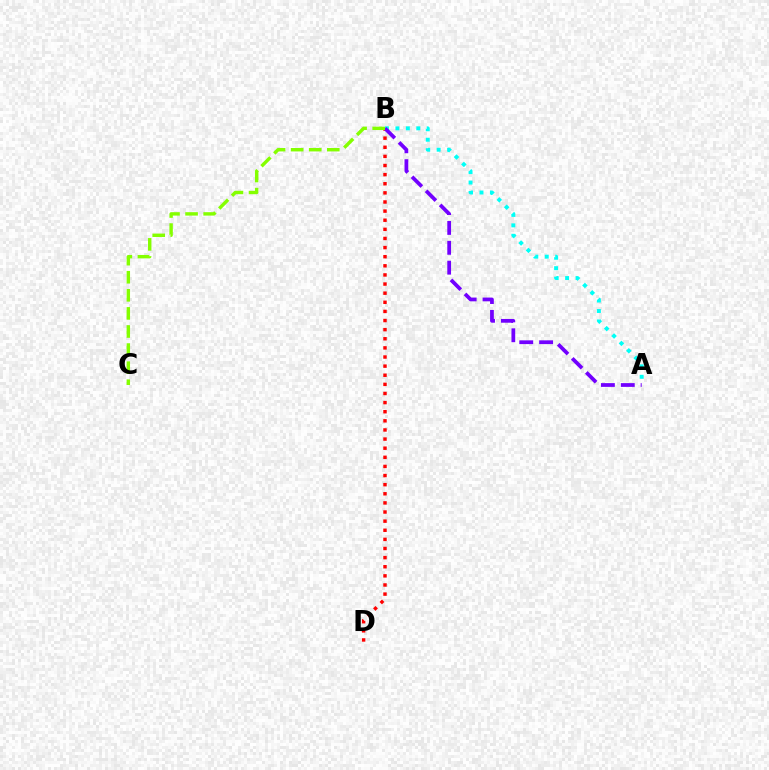{('B', 'D'): [{'color': '#ff0000', 'line_style': 'dotted', 'thickness': 2.48}], ('A', 'B'): [{'color': '#00fff6', 'line_style': 'dotted', 'thickness': 2.84}, {'color': '#7200ff', 'line_style': 'dashed', 'thickness': 2.7}], ('B', 'C'): [{'color': '#84ff00', 'line_style': 'dashed', 'thickness': 2.46}]}